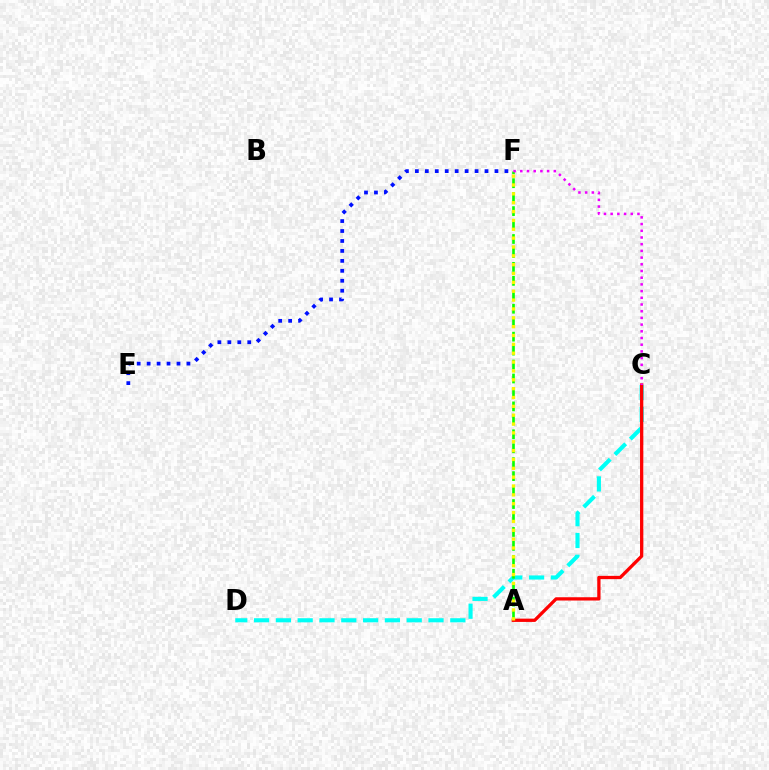{('C', 'D'): [{'color': '#00fff6', 'line_style': 'dashed', 'thickness': 2.96}], ('A', 'F'): [{'color': '#08ff00', 'line_style': 'dashed', 'thickness': 1.89}, {'color': '#fcf500', 'line_style': 'dotted', 'thickness': 2.41}], ('A', 'C'): [{'color': '#ff0000', 'line_style': 'solid', 'thickness': 2.37}], ('E', 'F'): [{'color': '#0010ff', 'line_style': 'dotted', 'thickness': 2.7}], ('C', 'F'): [{'color': '#ee00ff', 'line_style': 'dotted', 'thickness': 1.82}]}